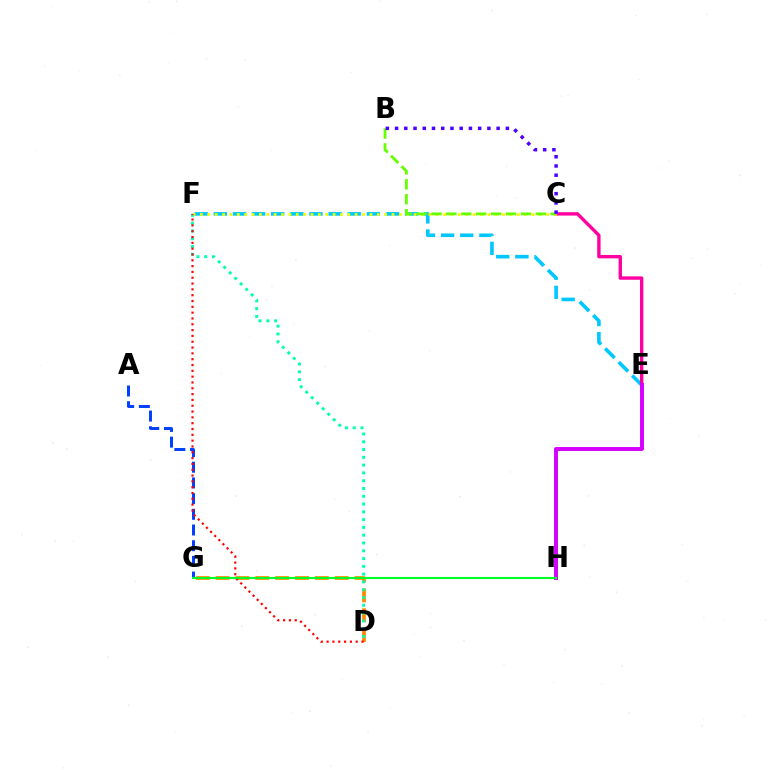{('D', 'G'): [{'color': '#ff8800', 'line_style': 'dashed', 'thickness': 2.7}], ('E', 'F'): [{'color': '#00c7ff', 'line_style': 'dashed', 'thickness': 2.6}], ('D', 'F'): [{'color': '#00ffaf', 'line_style': 'dotted', 'thickness': 2.12}, {'color': '#ff0000', 'line_style': 'dotted', 'thickness': 1.58}], ('C', 'E'): [{'color': '#ff00a0', 'line_style': 'solid', 'thickness': 2.43}], ('C', 'F'): [{'color': '#eeff00', 'line_style': 'dotted', 'thickness': 2.0}], ('B', 'C'): [{'color': '#66ff00', 'line_style': 'dashed', 'thickness': 2.03}, {'color': '#4f00ff', 'line_style': 'dotted', 'thickness': 2.51}], ('A', 'G'): [{'color': '#003fff', 'line_style': 'dashed', 'thickness': 2.13}], ('E', 'H'): [{'color': '#d600ff', 'line_style': 'solid', 'thickness': 2.83}], ('G', 'H'): [{'color': '#00ff27', 'line_style': 'solid', 'thickness': 1.52}]}